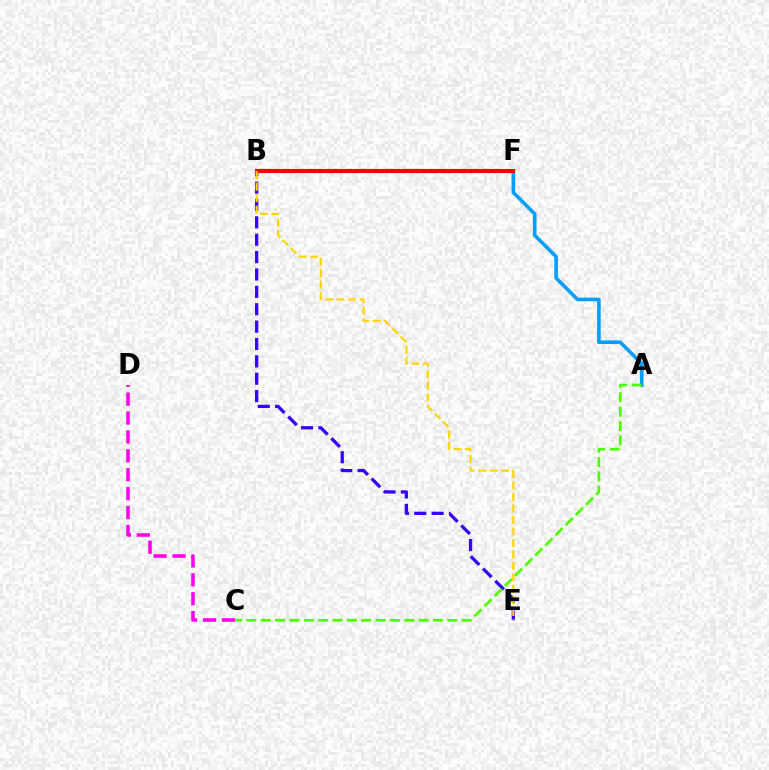{('C', 'D'): [{'color': '#ff00ed', 'line_style': 'dashed', 'thickness': 2.57}], ('A', 'F'): [{'color': '#009eff', 'line_style': 'solid', 'thickness': 2.6}], ('B', 'F'): [{'color': '#00ff86', 'line_style': 'solid', 'thickness': 2.66}, {'color': '#ff0000', 'line_style': 'solid', 'thickness': 2.98}], ('B', 'E'): [{'color': '#3700ff', 'line_style': 'dashed', 'thickness': 2.36}, {'color': '#ffd500', 'line_style': 'dashed', 'thickness': 1.56}], ('A', 'C'): [{'color': '#4fff00', 'line_style': 'dashed', 'thickness': 1.95}]}